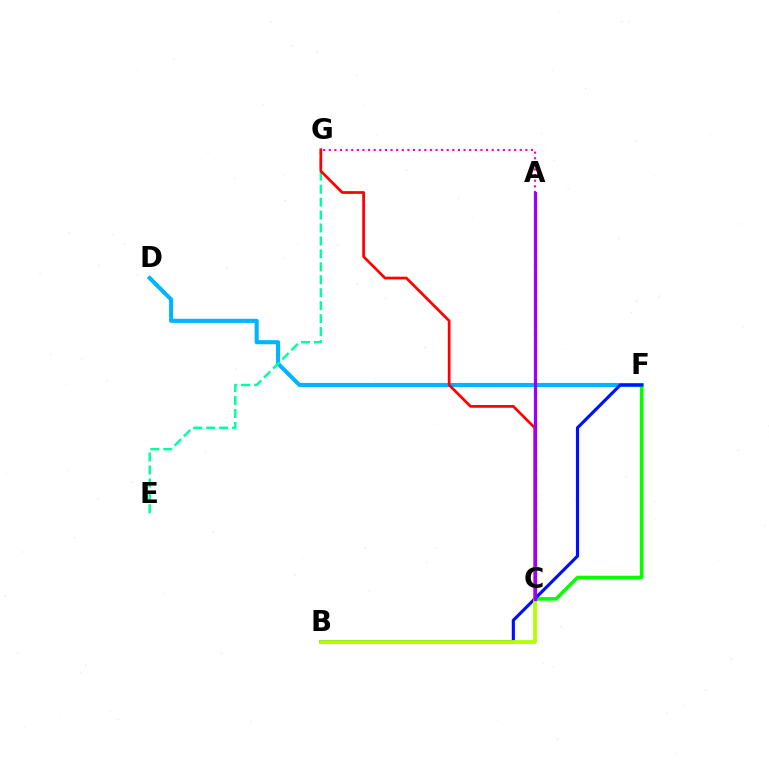{('D', 'F'): [{'color': '#00b5ff', 'line_style': 'solid', 'thickness': 2.94}], ('C', 'F'): [{'color': '#08ff00', 'line_style': 'solid', 'thickness': 2.58}], ('B', 'F'): [{'color': '#0010ff', 'line_style': 'solid', 'thickness': 2.26}], ('E', 'G'): [{'color': '#00ff9d', 'line_style': 'dashed', 'thickness': 1.76}], ('B', 'C'): [{'color': '#b3ff00', 'line_style': 'solid', 'thickness': 2.73}], ('C', 'G'): [{'color': '#ff0000', 'line_style': 'solid', 'thickness': 1.96}], ('A', 'G'): [{'color': '#ff00bd', 'line_style': 'dotted', 'thickness': 1.53}], ('A', 'C'): [{'color': '#ffa500', 'line_style': 'dotted', 'thickness': 2.31}, {'color': '#9b00ff', 'line_style': 'solid', 'thickness': 2.32}]}